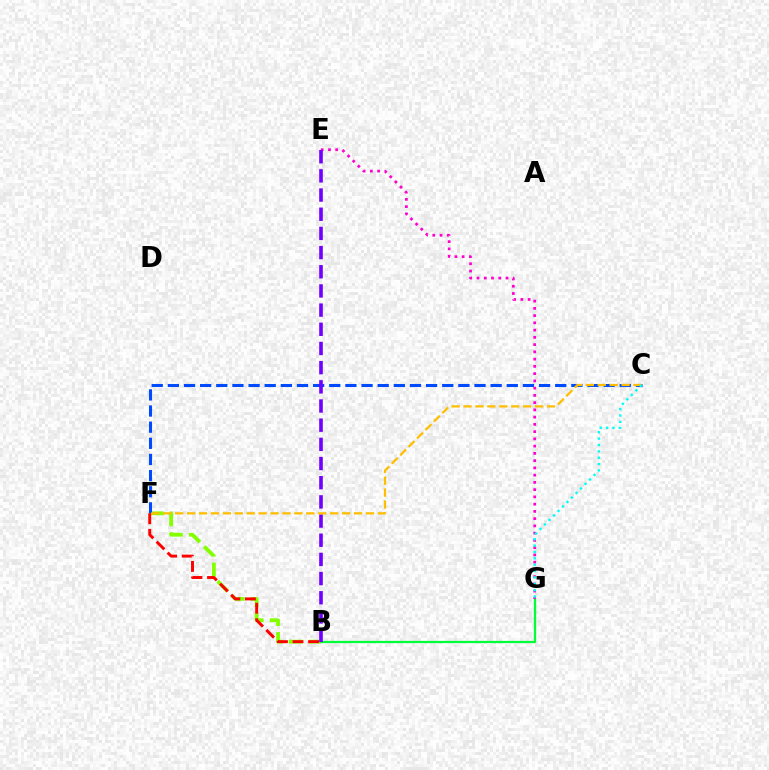{('B', 'F'): [{'color': '#84ff00', 'line_style': 'dashed', 'thickness': 2.74}, {'color': '#ff0000', 'line_style': 'dashed', 'thickness': 2.12}], ('C', 'F'): [{'color': '#004bff', 'line_style': 'dashed', 'thickness': 2.19}, {'color': '#ffbd00', 'line_style': 'dashed', 'thickness': 1.62}], ('B', 'G'): [{'color': '#00ff39', 'line_style': 'solid', 'thickness': 1.63}], ('E', 'G'): [{'color': '#ff00cf', 'line_style': 'dotted', 'thickness': 1.97}], ('B', 'E'): [{'color': '#7200ff', 'line_style': 'dashed', 'thickness': 2.61}], ('C', 'G'): [{'color': '#00fff6', 'line_style': 'dotted', 'thickness': 1.73}]}